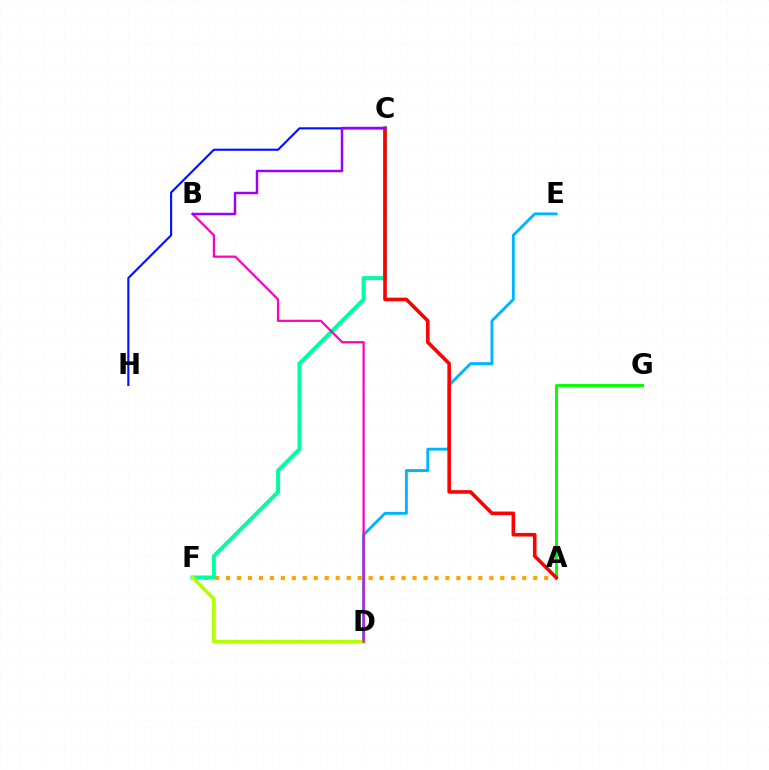{('A', 'G'): [{'color': '#08ff00', 'line_style': 'solid', 'thickness': 2.12}], ('C', 'H'): [{'color': '#0010ff', 'line_style': 'solid', 'thickness': 1.52}], ('D', 'E'): [{'color': '#00b5ff', 'line_style': 'solid', 'thickness': 2.08}], ('A', 'F'): [{'color': '#ffa500', 'line_style': 'dotted', 'thickness': 2.98}], ('C', 'F'): [{'color': '#00ff9d', 'line_style': 'solid', 'thickness': 2.86}], ('A', 'C'): [{'color': '#ff0000', 'line_style': 'solid', 'thickness': 2.58}], ('D', 'F'): [{'color': '#b3ff00', 'line_style': 'solid', 'thickness': 2.65}], ('B', 'D'): [{'color': '#ff00bd', 'line_style': 'solid', 'thickness': 1.6}], ('B', 'C'): [{'color': '#9b00ff', 'line_style': 'solid', 'thickness': 1.78}]}